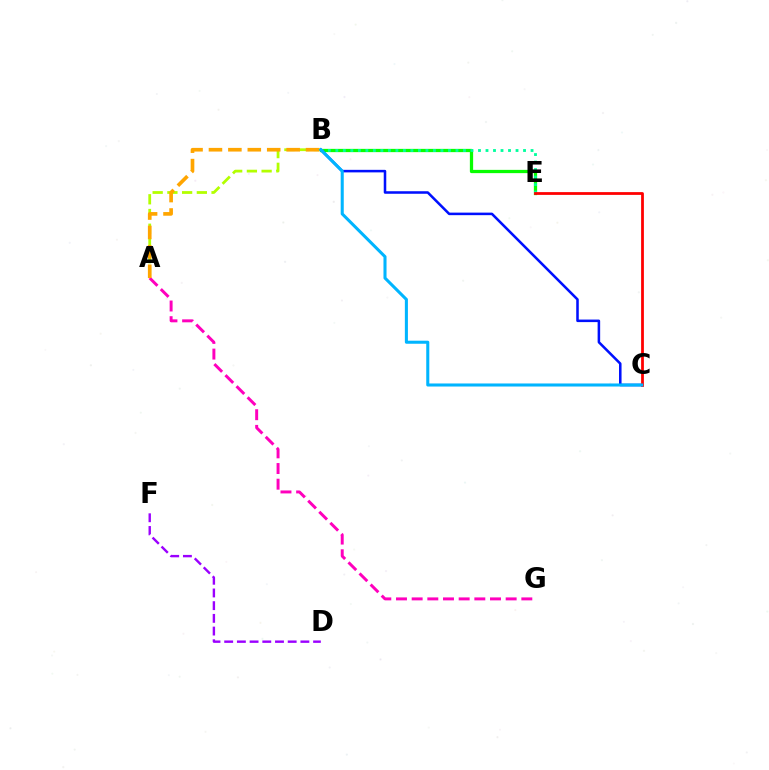{('D', 'F'): [{'color': '#9b00ff', 'line_style': 'dashed', 'thickness': 1.73}], ('B', 'E'): [{'color': '#08ff00', 'line_style': 'solid', 'thickness': 2.35}, {'color': '#00ff9d', 'line_style': 'dotted', 'thickness': 2.04}], ('A', 'B'): [{'color': '#b3ff00', 'line_style': 'dashed', 'thickness': 2.0}, {'color': '#ffa500', 'line_style': 'dashed', 'thickness': 2.64}], ('B', 'C'): [{'color': '#0010ff', 'line_style': 'solid', 'thickness': 1.83}, {'color': '#00b5ff', 'line_style': 'solid', 'thickness': 2.2}], ('C', 'E'): [{'color': '#ff0000', 'line_style': 'solid', 'thickness': 1.99}], ('A', 'G'): [{'color': '#ff00bd', 'line_style': 'dashed', 'thickness': 2.13}]}